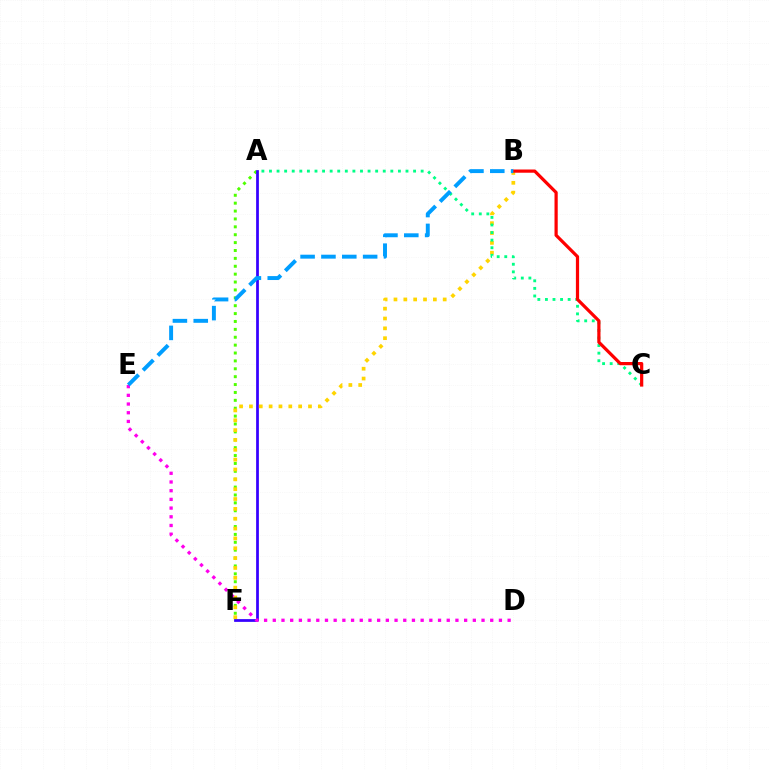{('A', 'F'): [{'color': '#4fff00', 'line_style': 'dotted', 'thickness': 2.14}, {'color': '#3700ff', 'line_style': 'solid', 'thickness': 1.98}], ('B', 'F'): [{'color': '#ffd500', 'line_style': 'dotted', 'thickness': 2.67}], ('A', 'C'): [{'color': '#00ff86', 'line_style': 'dotted', 'thickness': 2.06}], ('D', 'E'): [{'color': '#ff00ed', 'line_style': 'dotted', 'thickness': 2.36}], ('B', 'C'): [{'color': '#ff0000', 'line_style': 'solid', 'thickness': 2.32}], ('B', 'E'): [{'color': '#009eff', 'line_style': 'dashed', 'thickness': 2.83}]}